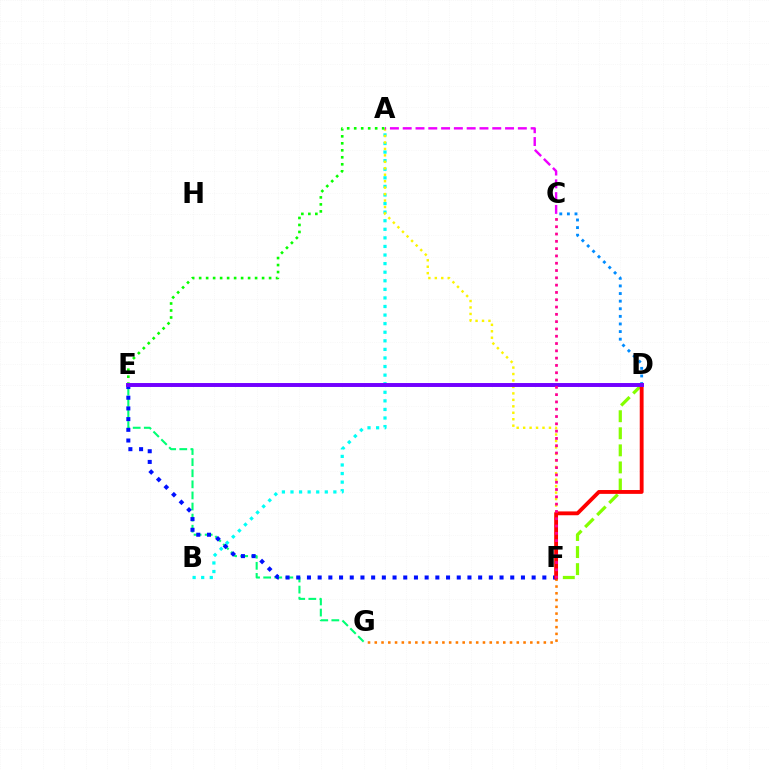{('F', 'G'): [{'color': '#ff7c00', 'line_style': 'dotted', 'thickness': 1.84}], ('A', 'B'): [{'color': '#00fff6', 'line_style': 'dotted', 'thickness': 2.33}], ('A', 'F'): [{'color': '#fcf500', 'line_style': 'dotted', 'thickness': 1.75}], ('A', 'E'): [{'color': '#08ff00', 'line_style': 'dotted', 'thickness': 1.9}], ('A', 'C'): [{'color': '#ee00ff', 'line_style': 'dashed', 'thickness': 1.74}], ('C', 'D'): [{'color': '#008cff', 'line_style': 'dotted', 'thickness': 2.07}], ('E', 'G'): [{'color': '#00ff74', 'line_style': 'dashed', 'thickness': 1.51}], ('D', 'F'): [{'color': '#84ff00', 'line_style': 'dashed', 'thickness': 2.32}, {'color': '#ff0000', 'line_style': 'solid', 'thickness': 2.76}], ('E', 'F'): [{'color': '#0010ff', 'line_style': 'dotted', 'thickness': 2.91}], ('D', 'E'): [{'color': '#7200ff', 'line_style': 'solid', 'thickness': 2.83}], ('C', 'F'): [{'color': '#ff0094', 'line_style': 'dotted', 'thickness': 1.98}]}